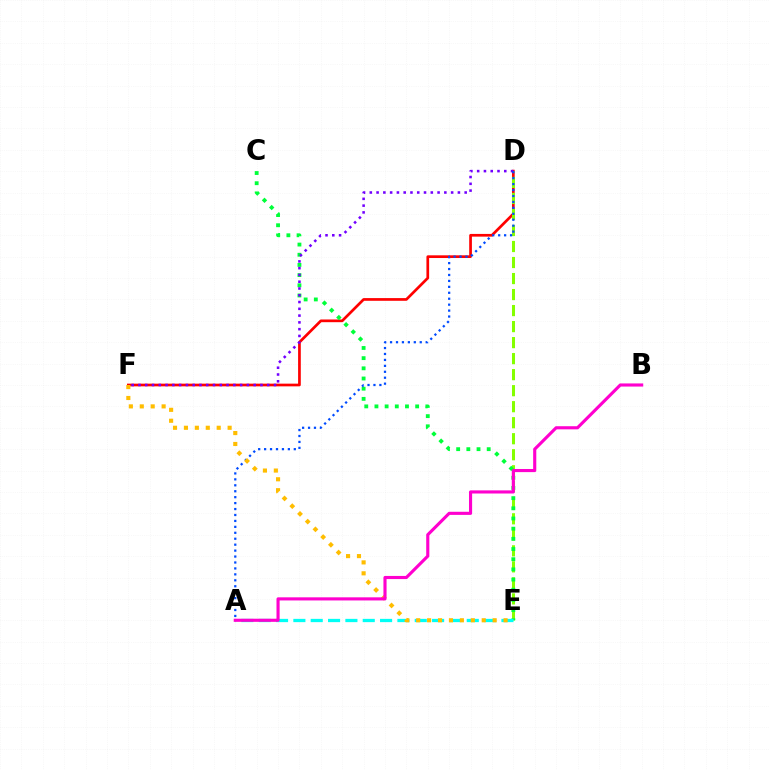{('D', 'F'): [{'color': '#ff0000', 'line_style': 'solid', 'thickness': 1.95}, {'color': '#7200ff', 'line_style': 'dotted', 'thickness': 1.84}], ('D', 'E'): [{'color': '#84ff00', 'line_style': 'dashed', 'thickness': 2.18}], ('C', 'E'): [{'color': '#00ff39', 'line_style': 'dotted', 'thickness': 2.77}], ('A', 'D'): [{'color': '#004bff', 'line_style': 'dotted', 'thickness': 1.61}], ('A', 'E'): [{'color': '#00fff6', 'line_style': 'dashed', 'thickness': 2.36}], ('E', 'F'): [{'color': '#ffbd00', 'line_style': 'dotted', 'thickness': 2.97}], ('A', 'B'): [{'color': '#ff00cf', 'line_style': 'solid', 'thickness': 2.25}]}